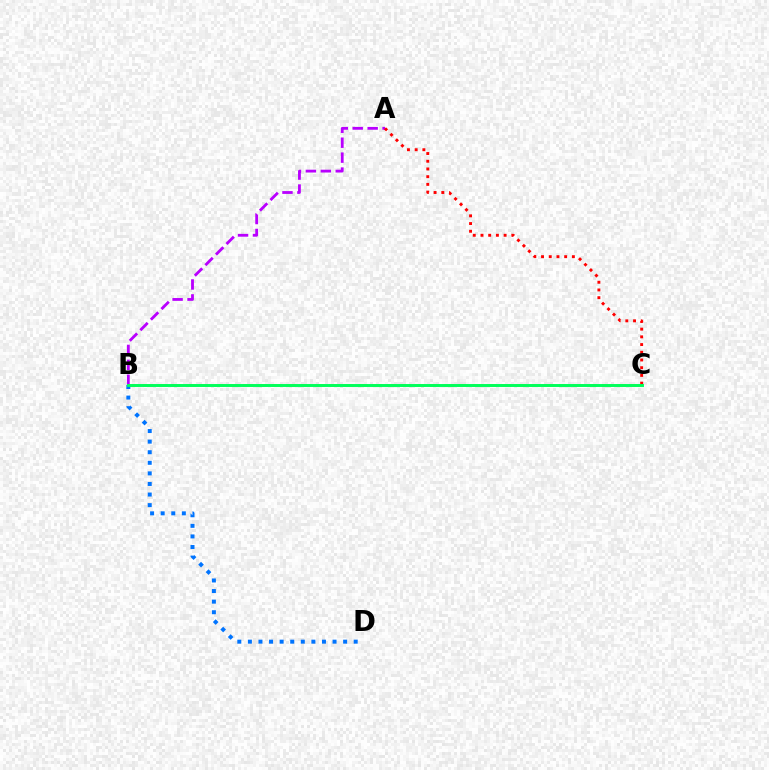{('B', 'C'): [{'color': '#d1ff00', 'line_style': 'dashed', 'thickness': 1.95}, {'color': '#00ff5c', 'line_style': 'solid', 'thickness': 2.11}], ('A', 'B'): [{'color': '#b900ff', 'line_style': 'dashed', 'thickness': 2.03}], ('B', 'D'): [{'color': '#0074ff', 'line_style': 'dotted', 'thickness': 2.88}], ('A', 'C'): [{'color': '#ff0000', 'line_style': 'dotted', 'thickness': 2.1}]}